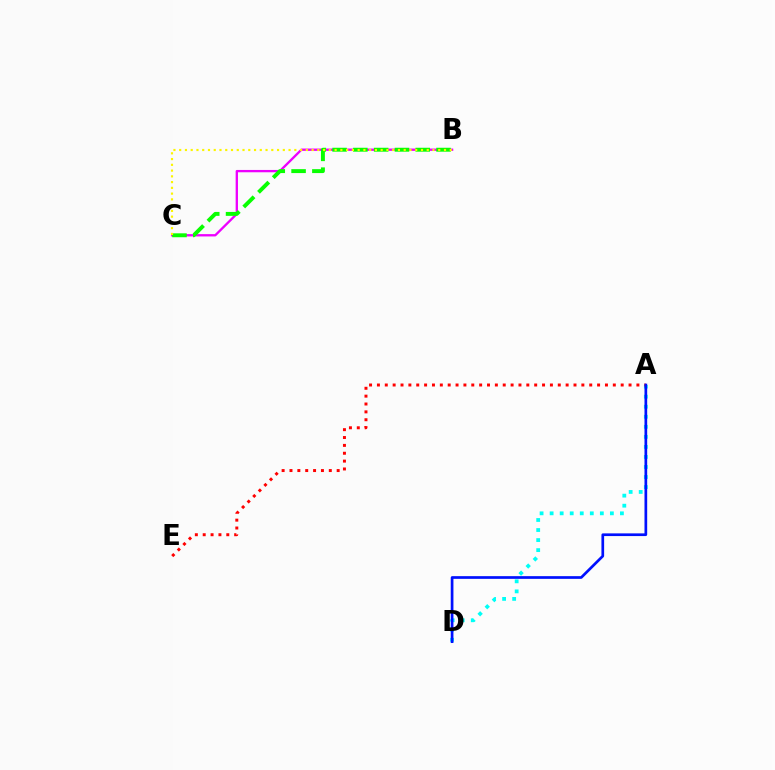{('B', 'C'): [{'color': '#ee00ff', 'line_style': 'solid', 'thickness': 1.67}, {'color': '#08ff00', 'line_style': 'dashed', 'thickness': 2.82}, {'color': '#fcf500', 'line_style': 'dotted', 'thickness': 1.56}], ('A', 'D'): [{'color': '#00fff6', 'line_style': 'dotted', 'thickness': 2.73}, {'color': '#0010ff', 'line_style': 'solid', 'thickness': 1.94}], ('A', 'E'): [{'color': '#ff0000', 'line_style': 'dotted', 'thickness': 2.14}]}